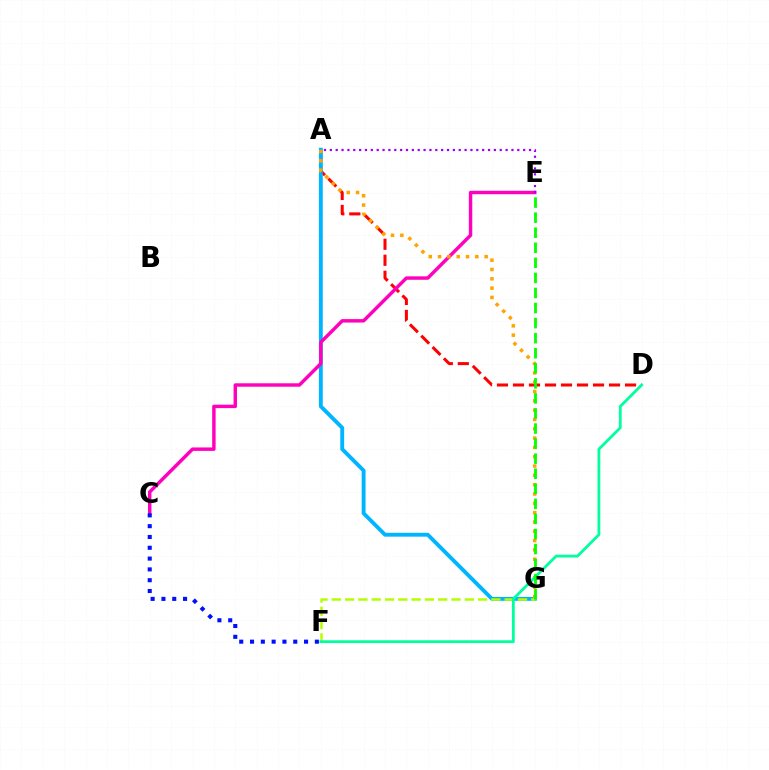{('A', 'D'): [{'color': '#ff0000', 'line_style': 'dashed', 'thickness': 2.17}], ('A', 'G'): [{'color': '#00b5ff', 'line_style': 'solid', 'thickness': 2.78}, {'color': '#ffa500', 'line_style': 'dotted', 'thickness': 2.53}], ('F', 'G'): [{'color': '#b3ff00', 'line_style': 'dashed', 'thickness': 1.81}], ('C', 'E'): [{'color': '#ff00bd', 'line_style': 'solid', 'thickness': 2.48}], ('A', 'E'): [{'color': '#9b00ff', 'line_style': 'dotted', 'thickness': 1.59}], ('C', 'F'): [{'color': '#0010ff', 'line_style': 'dotted', 'thickness': 2.94}], ('D', 'F'): [{'color': '#00ff9d', 'line_style': 'solid', 'thickness': 2.0}], ('E', 'G'): [{'color': '#08ff00', 'line_style': 'dashed', 'thickness': 2.05}]}